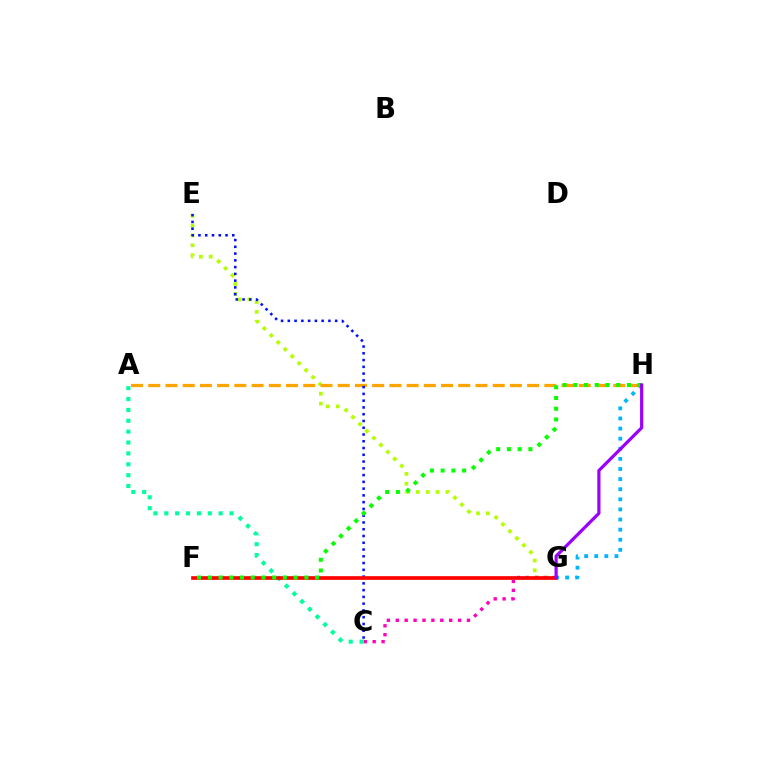{('E', 'G'): [{'color': '#b3ff00', 'line_style': 'dotted', 'thickness': 2.68}], ('C', 'G'): [{'color': '#ff00bd', 'line_style': 'dotted', 'thickness': 2.42}], ('A', 'H'): [{'color': '#ffa500', 'line_style': 'dashed', 'thickness': 2.34}], ('C', 'E'): [{'color': '#0010ff', 'line_style': 'dotted', 'thickness': 1.84}], ('A', 'C'): [{'color': '#00ff9d', 'line_style': 'dotted', 'thickness': 2.95}], ('G', 'H'): [{'color': '#00b5ff', 'line_style': 'dotted', 'thickness': 2.75}, {'color': '#9b00ff', 'line_style': 'solid', 'thickness': 2.29}], ('F', 'G'): [{'color': '#ff0000', 'line_style': 'solid', 'thickness': 2.64}], ('F', 'H'): [{'color': '#08ff00', 'line_style': 'dotted', 'thickness': 2.91}]}